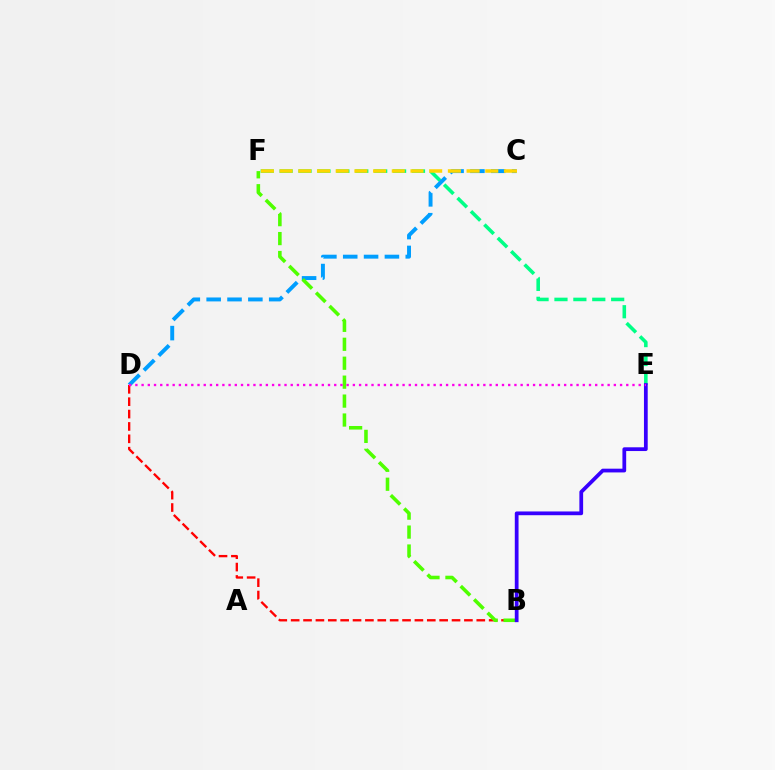{('B', 'D'): [{'color': '#ff0000', 'line_style': 'dashed', 'thickness': 1.68}], ('E', 'F'): [{'color': '#00ff86', 'line_style': 'dashed', 'thickness': 2.57}], ('C', 'D'): [{'color': '#009eff', 'line_style': 'dashed', 'thickness': 2.83}], ('C', 'F'): [{'color': '#ffd500', 'line_style': 'dashed', 'thickness': 2.54}], ('B', 'F'): [{'color': '#4fff00', 'line_style': 'dashed', 'thickness': 2.57}], ('B', 'E'): [{'color': '#3700ff', 'line_style': 'solid', 'thickness': 2.7}], ('D', 'E'): [{'color': '#ff00ed', 'line_style': 'dotted', 'thickness': 1.69}]}